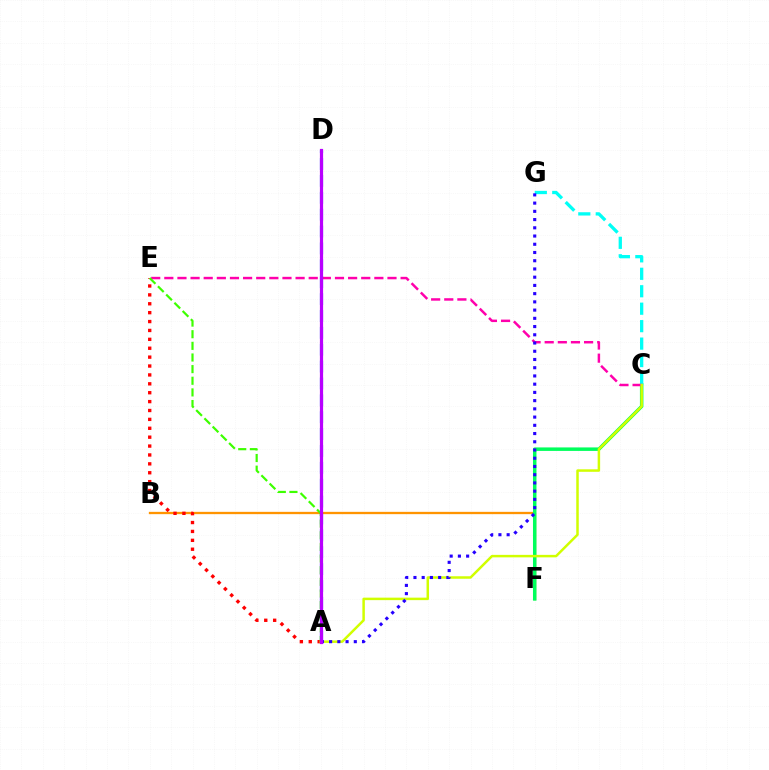{('B', 'F'): [{'color': '#ff9400', 'line_style': 'solid', 'thickness': 1.66}], ('C', 'F'): [{'color': '#00ff5c', 'line_style': 'solid', 'thickness': 2.51}], ('C', 'G'): [{'color': '#00fff6', 'line_style': 'dashed', 'thickness': 2.37}], ('C', 'E'): [{'color': '#ff00ac', 'line_style': 'dashed', 'thickness': 1.78}], ('A', 'E'): [{'color': '#ff0000', 'line_style': 'dotted', 'thickness': 2.42}, {'color': '#3dff00', 'line_style': 'dashed', 'thickness': 1.58}], ('A', 'D'): [{'color': '#0074ff', 'line_style': 'dashed', 'thickness': 2.29}, {'color': '#b900ff', 'line_style': 'solid', 'thickness': 2.3}], ('A', 'C'): [{'color': '#d1ff00', 'line_style': 'solid', 'thickness': 1.79}], ('A', 'G'): [{'color': '#2500ff', 'line_style': 'dotted', 'thickness': 2.24}]}